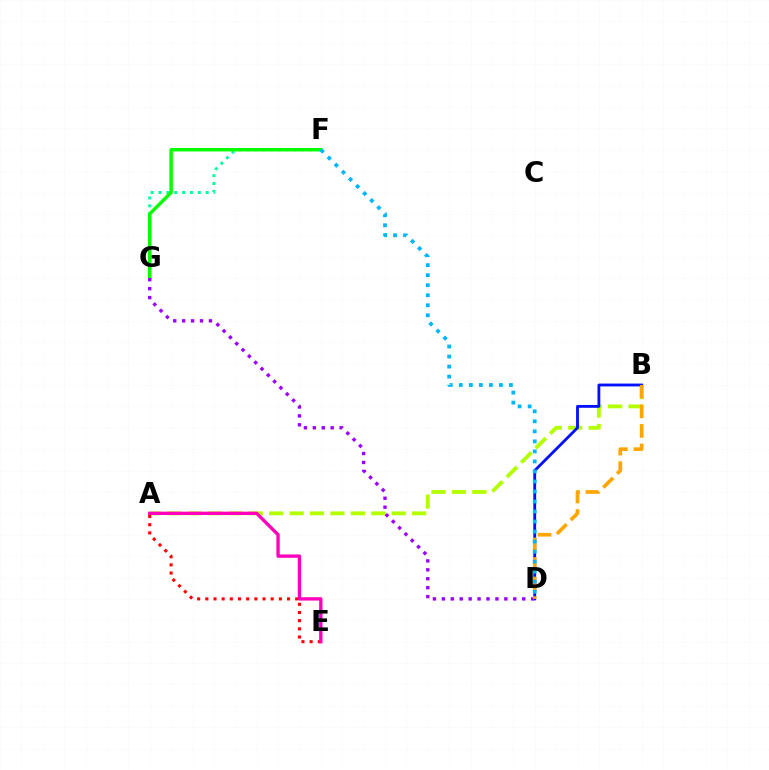{('F', 'G'): [{'color': '#00ff9d', 'line_style': 'dotted', 'thickness': 2.14}, {'color': '#08ff00', 'line_style': 'solid', 'thickness': 2.49}], ('A', 'B'): [{'color': '#b3ff00', 'line_style': 'dashed', 'thickness': 2.77}], ('B', 'D'): [{'color': '#0010ff', 'line_style': 'solid', 'thickness': 2.03}, {'color': '#ffa500', 'line_style': 'dashed', 'thickness': 2.65}], ('A', 'E'): [{'color': '#ff0000', 'line_style': 'dotted', 'thickness': 2.22}, {'color': '#ff00bd', 'line_style': 'solid', 'thickness': 2.41}], ('D', 'G'): [{'color': '#9b00ff', 'line_style': 'dotted', 'thickness': 2.43}], ('D', 'F'): [{'color': '#00b5ff', 'line_style': 'dotted', 'thickness': 2.72}]}